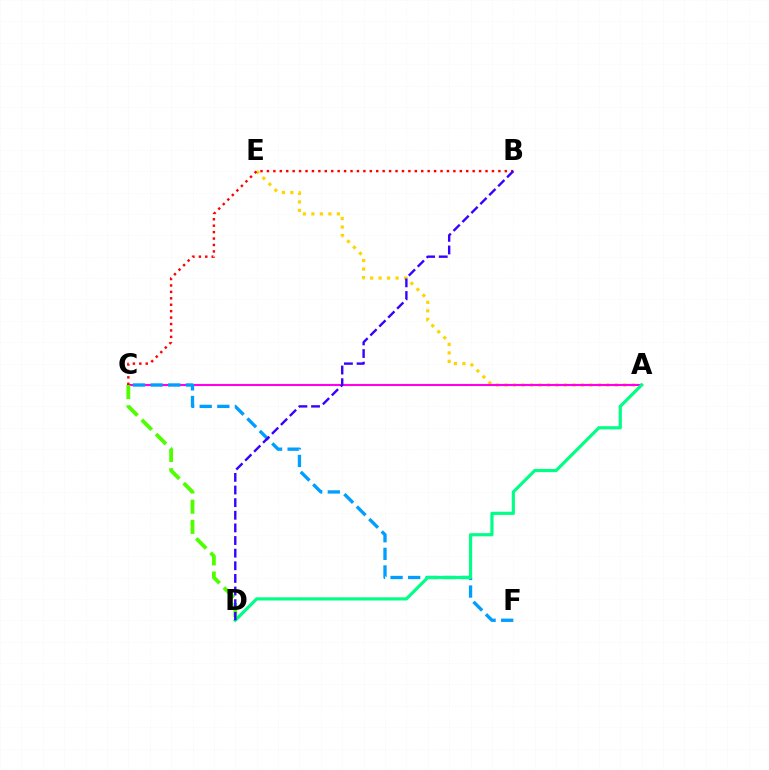{('A', 'E'): [{'color': '#ffd500', 'line_style': 'dotted', 'thickness': 2.31}], ('A', 'C'): [{'color': '#ff00ed', 'line_style': 'solid', 'thickness': 1.53}], ('C', 'F'): [{'color': '#009eff', 'line_style': 'dashed', 'thickness': 2.39}], ('A', 'D'): [{'color': '#00ff86', 'line_style': 'solid', 'thickness': 2.28}], ('B', 'C'): [{'color': '#ff0000', 'line_style': 'dotted', 'thickness': 1.75}], ('C', 'D'): [{'color': '#4fff00', 'line_style': 'dashed', 'thickness': 2.74}], ('B', 'D'): [{'color': '#3700ff', 'line_style': 'dashed', 'thickness': 1.72}]}